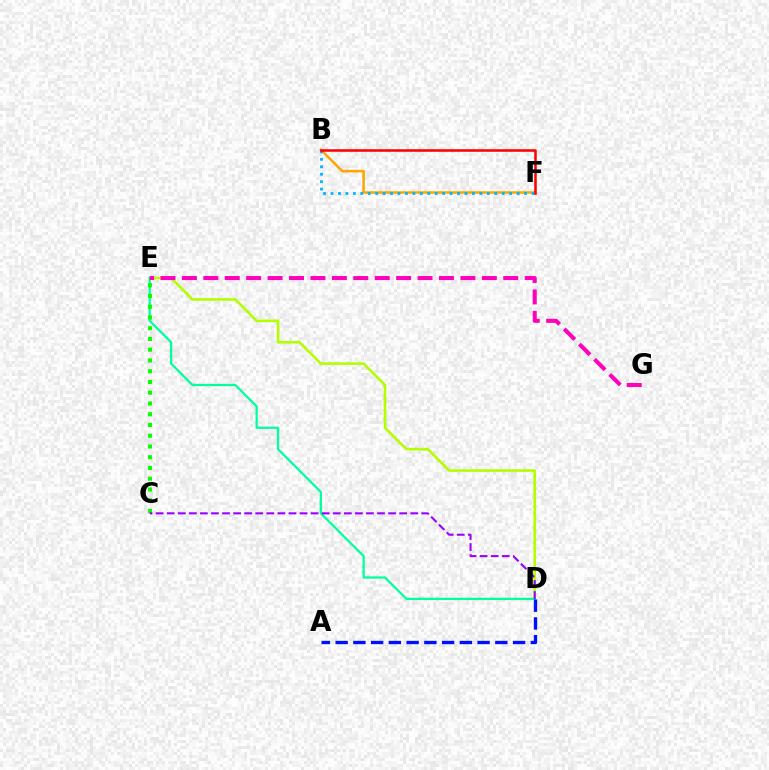{('B', 'F'): [{'color': '#ffa500', 'line_style': 'solid', 'thickness': 1.82}, {'color': '#00b5ff', 'line_style': 'dotted', 'thickness': 2.02}, {'color': '#ff0000', 'line_style': 'solid', 'thickness': 1.83}], ('D', 'E'): [{'color': '#b3ff00', 'line_style': 'solid', 'thickness': 1.87}, {'color': '#00ff9d', 'line_style': 'solid', 'thickness': 1.61}], ('C', 'E'): [{'color': '#08ff00', 'line_style': 'dotted', 'thickness': 2.92}], ('E', 'G'): [{'color': '#ff00bd', 'line_style': 'dashed', 'thickness': 2.91}], ('C', 'D'): [{'color': '#9b00ff', 'line_style': 'dashed', 'thickness': 1.5}], ('A', 'D'): [{'color': '#0010ff', 'line_style': 'dashed', 'thickness': 2.41}]}